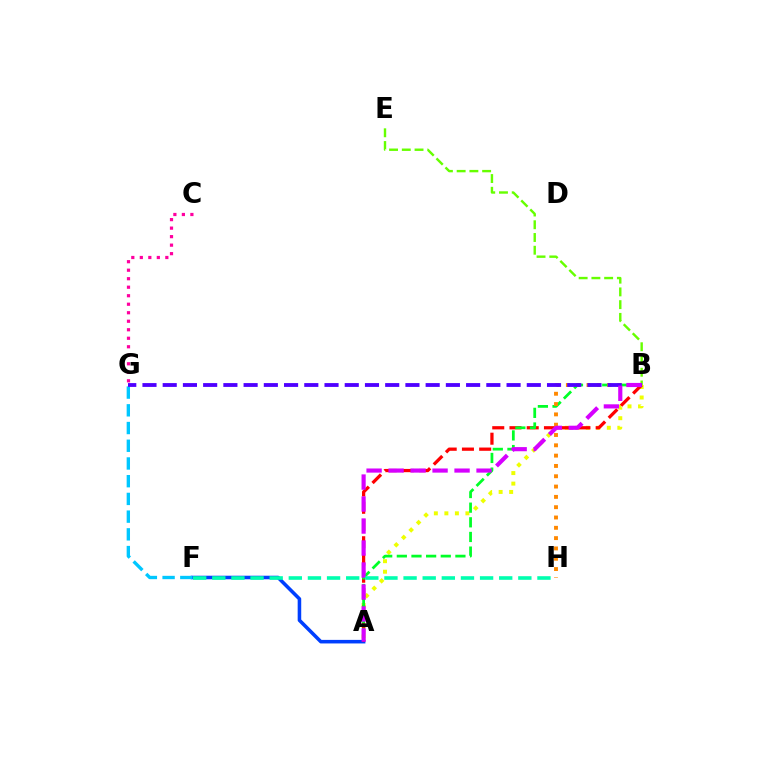{('C', 'G'): [{'color': '#ff00a0', 'line_style': 'dotted', 'thickness': 2.31}], ('A', 'F'): [{'color': '#003fff', 'line_style': 'solid', 'thickness': 2.56}], ('A', 'B'): [{'color': '#eeff00', 'line_style': 'dotted', 'thickness': 2.86}, {'color': '#ff0000', 'line_style': 'dashed', 'thickness': 2.34}, {'color': '#00ff27', 'line_style': 'dashed', 'thickness': 1.99}, {'color': '#d600ff', 'line_style': 'dashed', 'thickness': 2.99}], ('F', 'G'): [{'color': '#00c7ff', 'line_style': 'dashed', 'thickness': 2.41}], ('B', 'E'): [{'color': '#66ff00', 'line_style': 'dashed', 'thickness': 1.73}], ('B', 'H'): [{'color': '#ff8800', 'line_style': 'dotted', 'thickness': 2.8}], ('B', 'G'): [{'color': '#4f00ff', 'line_style': 'dashed', 'thickness': 2.75}], ('F', 'H'): [{'color': '#00ffaf', 'line_style': 'dashed', 'thickness': 2.6}]}